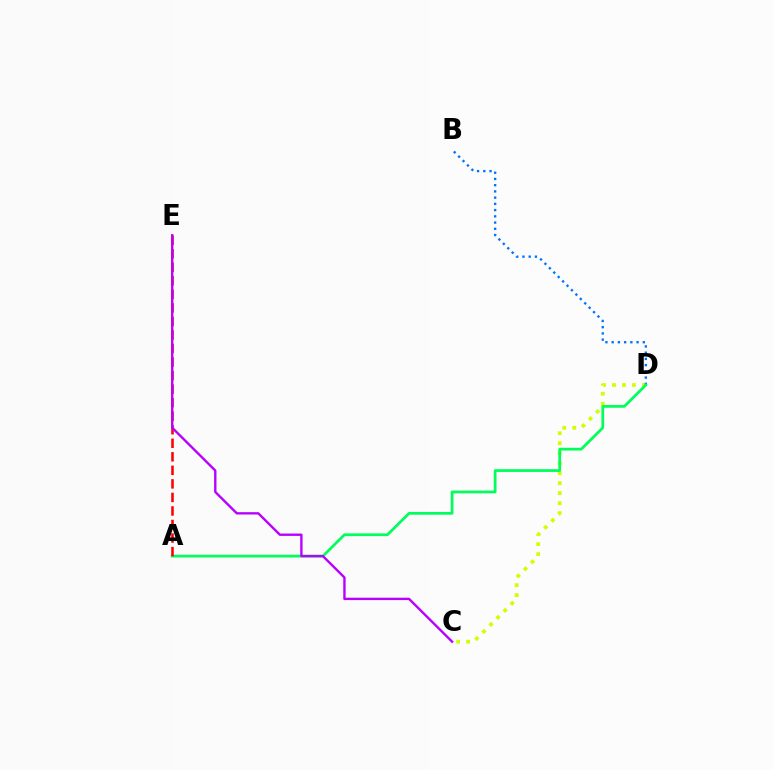{('C', 'D'): [{'color': '#d1ff00', 'line_style': 'dotted', 'thickness': 2.71}], ('B', 'D'): [{'color': '#0074ff', 'line_style': 'dotted', 'thickness': 1.69}], ('A', 'D'): [{'color': '#00ff5c', 'line_style': 'solid', 'thickness': 1.98}], ('A', 'E'): [{'color': '#ff0000', 'line_style': 'dashed', 'thickness': 1.84}], ('C', 'E'): [{'color': '#b900ff', 'line_style': 'solid', 'thickness': 1.71}]}